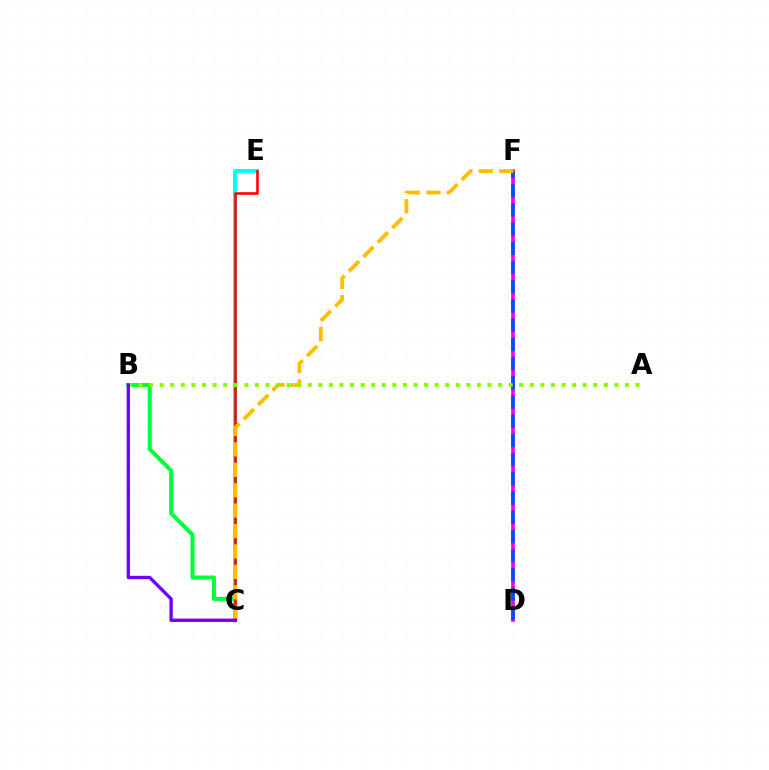{('C', 'E'): [{'color': '#00fff6', 'line_style': 'solid', 'thickness': 2.82}, {'color': '#ff0000', 'line_style': 'solid', 'thickness': 1.85}], ('D', 'F'): [{'color': '#ff00cf', 'line_style': 'solid', 'thickness': 2.62}, {'color': '#004bff', 'line_style': 'dashed', 'thickness': 2.61}], ('B', 'C'): [{'color': '#00ff39', 'line_style': 'solid', 'thickness': 2.92}, {'color': '#7200ff', 'line_style': 'solid', 'thickness': 2.42}], ('C', 'F'): [{'color': '#ffbd00', 'line_style': 'dashed', 'thickness': 2.77}], ('A', 'B'): [{'color': '#84ff00', 'line_style': 'dotted', 'thickness': 2.87}]}